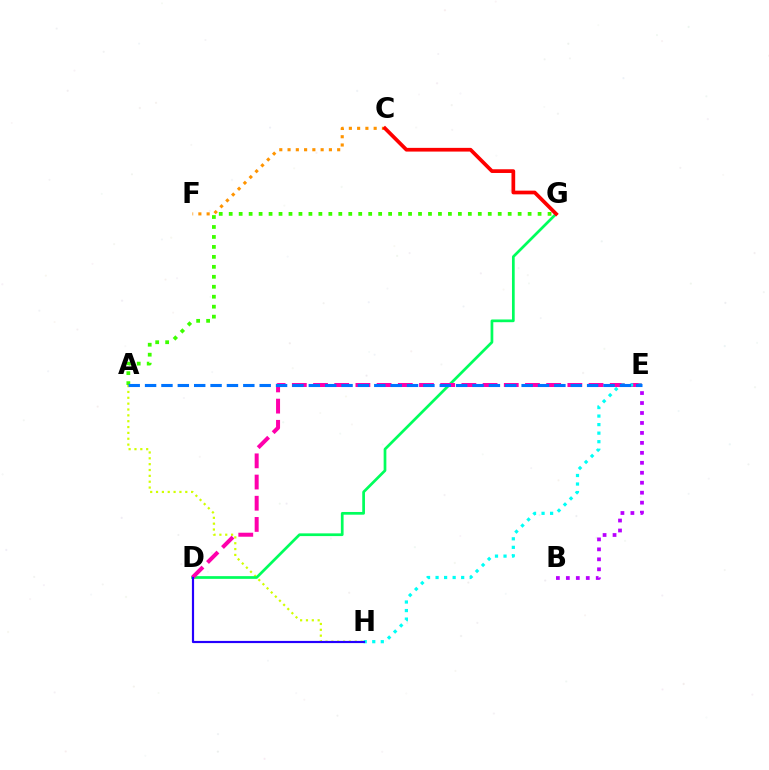{('C', 'F'): [{'color': '#ff9400', 'line_style': 'dotted', 'thickness': 2.25}], ('A', 'H'): [{'color': '#d1ff00', 'line_style': 'dotted', 'thickness': 1.59}], ('D', 'G'): [{'color': '#00ff5c', 'line_style': 'solid', 'thickness': 1.96}], ('D', 'E'): [{'color': '#ff00ac', 'line_style': 'dashed', 'thickness': 2.88}], ('B', 'E'): [{'color': '#b900ff', 'line_style': 'dotted', 'thickness': 2.71}], ('A', 'G'): [{'color': '#3dff00', 'line_style': 'dotted', 'thickness': 2.71}], ('C', 'G'): [{'color': '#ff0000', 'line_style': 'solid', 'thickness': 2.67}], ('E', 'H'): [{'color': '#00fff6', 'line_style': 'dotted', 'thickness': 2.32}], ('D', 'H'): [{'color': '#2500ff', 'line_style': 'solid', 'thickness': 1.57}], ('A', 'E'): [{'color': '#0074ff', 'line_style': 'dashed', 'thickness': 2.22}]}